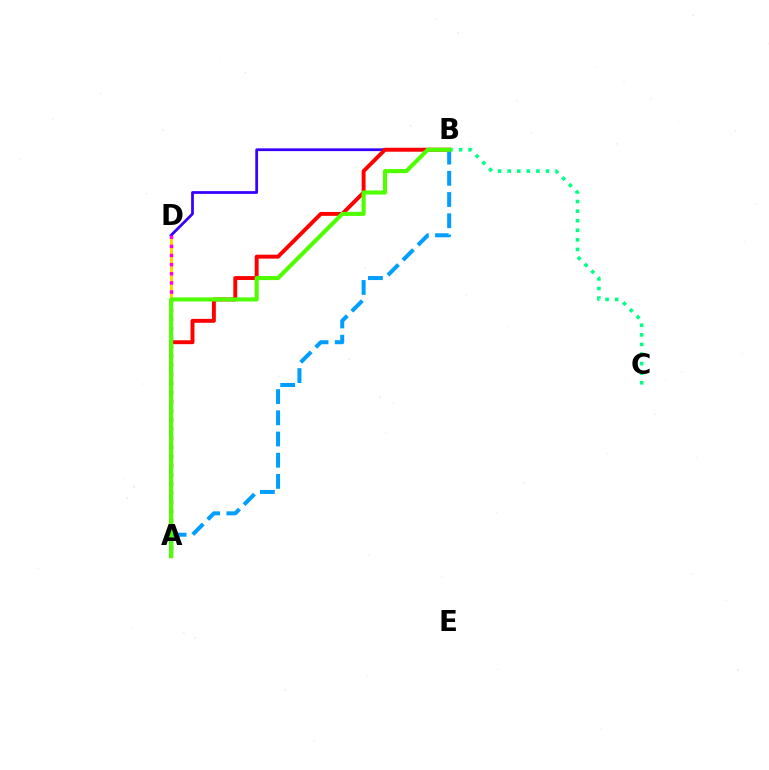{('A', 'D'): [{'color': '#ffd500', 'line_style': 'solid', 'thickness': 2.16}, {'color': '#ff00ed', 'line_style': 'dotted', 'thickness': 2.48}], ('B', 'D'): [{'color': '#3700ff', 'line_style': 'solid', 'thickness': 1.98}], ('A', 'B'): [{'color': '#ff0000', 'line_style': 'solid', 'thickness': 2.82}, {'color': '#009eff', 'line_style': 'dashed', 'thickness': 2.88}, {'color': '#4fff00', 'line_style': 'solid', 'thickness': 2.94}], ('B', 'C'): [{'color': '#00ff86', 'line_style': 'dotted', 'thickness': 2.6}]}